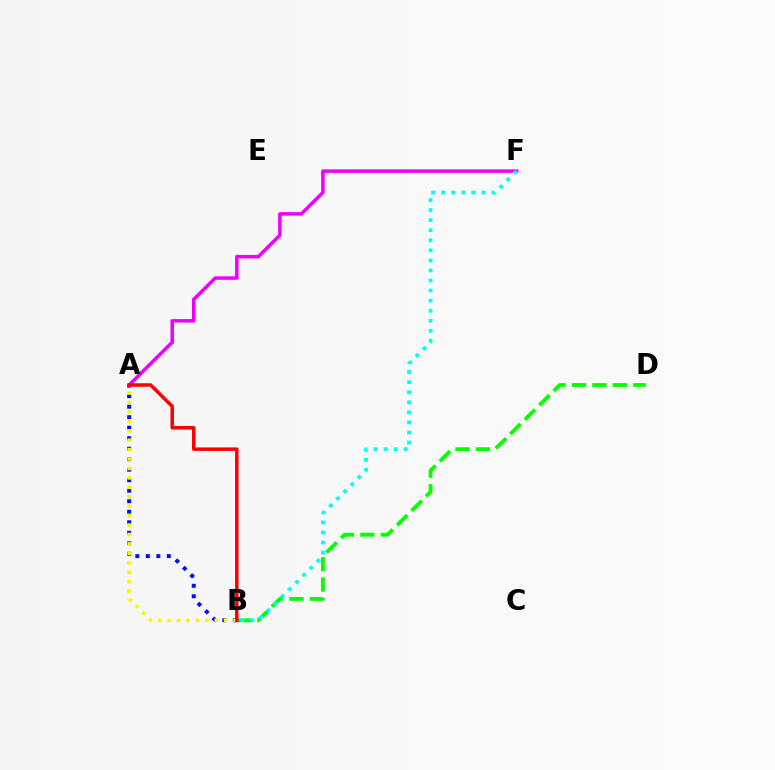{('A', 'B'): [{'color': '#0010ff', 'line_style': 'dotted', 'thickness': 2.85}, {'color': '#fcf500', 'line_style': 'dotted', 'thickness': 2.56}, {'color': '#ff0000', 'line_style': 'solid', 'thickness': 2.53}], ('A', 'F'): [{'color': '#ee00ff', 'line_style': 'solid', 'thickness': 2.54}], ('B', 'D'): [{'color': '#08ff00', 'line_style': 'dashed', 'thickness': 2.77}], ('B', 'F'): [{'color': '#00fff6', 'line_style': 'dotted', 'thickness': 2.73}]}